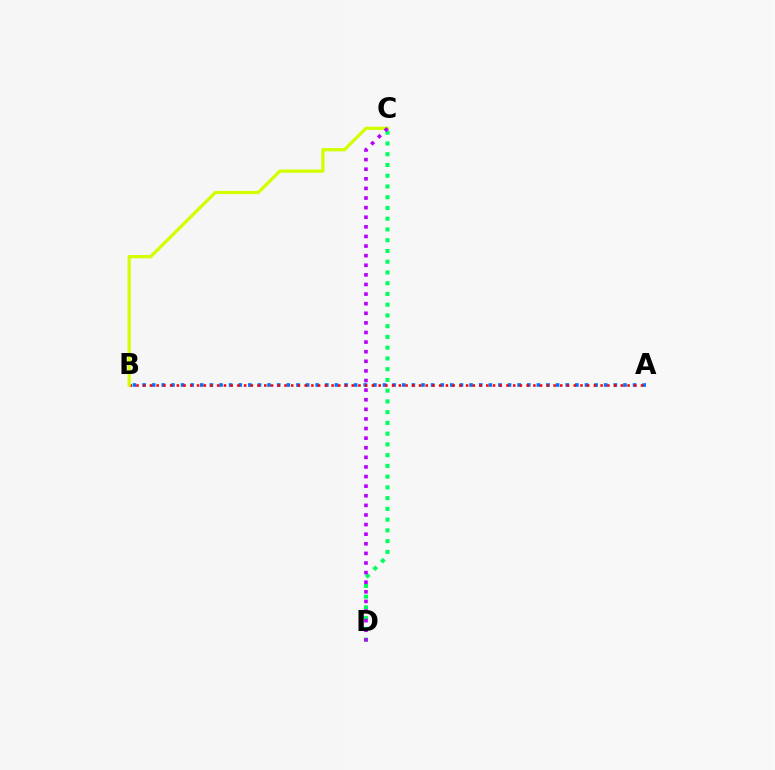{('A', 'B'): [{'color': '#0074ff', 'line_style': 'dotted', 'thickness': 2.61}, {'color': '#ff0000', 'line_style': 'dotted', 'thickness': 1.83}], ('B', 'C'): [{'color': '#d1ff00', 'line_style': 'solid', 'thickness': 2.34}], ('C', 'D'): [{'color': '#00ff5c', 'line_style': 'dotted', 'thickness': 2.92}, {'color': '#b900ff', 'line_style': 'dotted', 'thickness': 2.61}]}